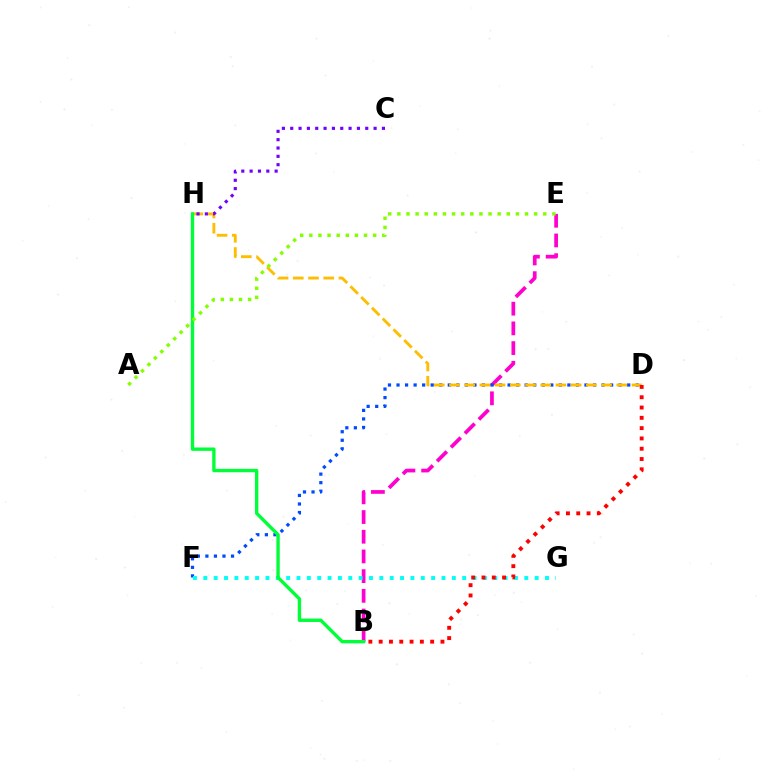{('B', 'E'): [{'color': '#ff00cf', 'line_style': 'dashed', 'thickness': 2.68}], ('D', 'F'): [{'color': '#004bff', 'line_style': 'dotted', 'thickness': 2.32}], ('F', 'G'): [{'color': '#00fff6', 'line_style': 'dotted', 'thickness': 2.81}], ('D', 'H'): [{'color': '#ffbd00', 'line_style': 'dashed', 'thickness': 2.07}], ('B', 'D'): [{'color': '#ff0000', 'line_style': 'dotted', 'thickness': 2.8}], ('C', 'H'): [{'color': '#7200ff', 'line_style': 'dotted', 'thickness': 2.27}], ('B', 'H'): [{'color': '#00ff39', 'line_style': 'solid', 'thickness': 2.43}], ('A', 'E'): [{'color': '#84ff00', 'line_style': 'dotted', 'thickness': 2.48}]}